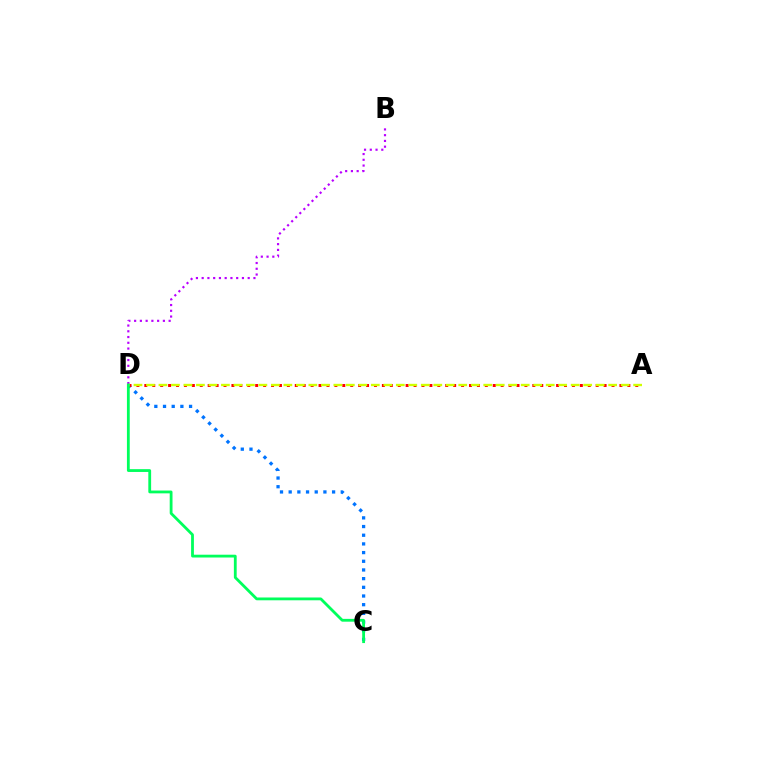{('C', 'D'): [{'color': '#0074ff', 'line_style': 'dotted', 'thickness': 2.36}, {'color': '#00ff5c', 'line_style': 'solid', 'thickness': 2.02}], ('B', 'D'): [{'color': '#b900ff', 'line_style': 'dotted', 'thickness': 1.56}], ('A', 'D'): [{'color': '#ff0000', 'line_style': 'dotted', 'thickness': 2.15}, {'color': '#d1ff00', 'line_style': 'dashed', 'thickness': 1.7}]}